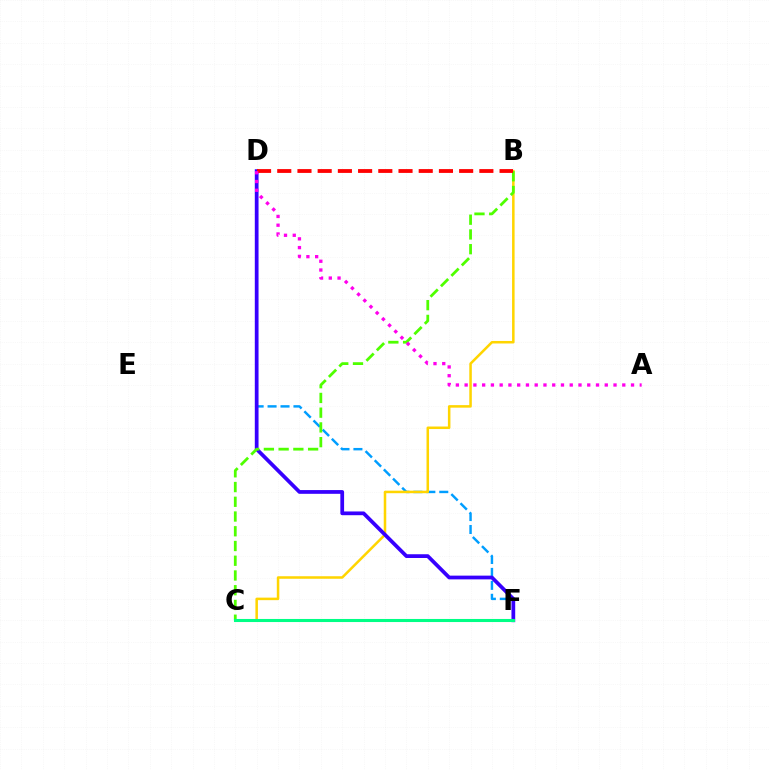{('D', 'F'): [{'color': '#009eff', 'line_style': 'dashed', 'thickness': 1.76}, {'color': '#3700ff', 'line_style': 'solid', 'thickness': 2.69}], ('B', 'C'): [{'color': '#ffd500', 'line_style': 'solid', 'thickness': 1.82}, {'color': '#4fff00', 'line_style': 'dashed', 'thickness': 2.0}], ('B', 'D'): [{'color': '#ff0000', 'line_style': 'dashed', 'thickness': 2.75}], ('A', 'D'): [{'color': '#ff00ed', 'line_style': 'dotted', 'thickness': 2.38}], ('C', 'F'): [{'color': '#00ff86', 'line_style': 'solid', 'thickness': 2.21}]}